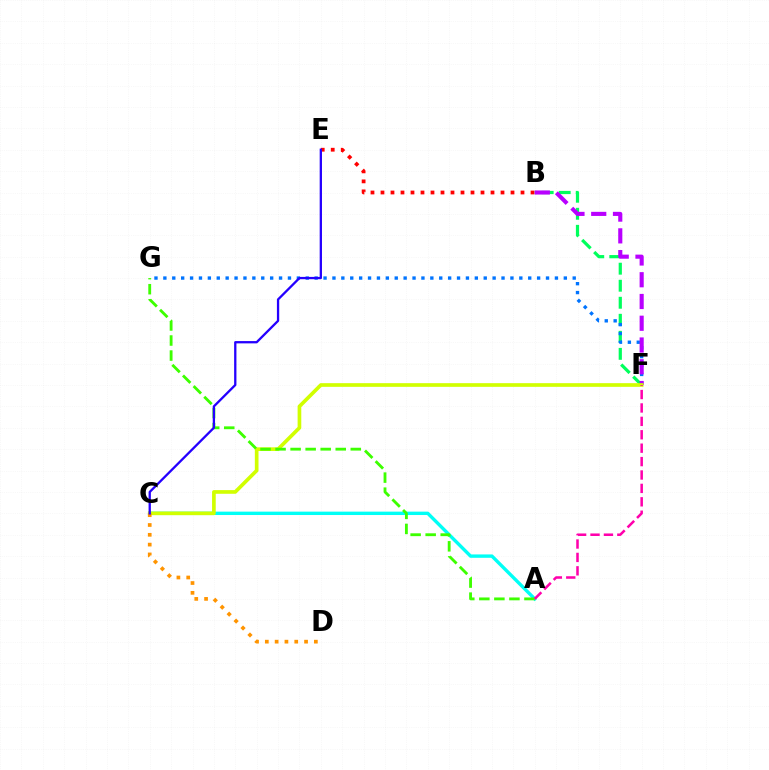{('B', 'F'): [{'color': '#00ff5c', 'line_style': 'dashed', 'thickness': 2.31}, {'color': '#b900ff', 'line_style': 'dashed', 'thickness': 2.96}], ('F', 'G'): [{'color': '#0074ff', 'line_style': 'dotted', 'thickness': 2.42}], ('B', 'E'): [{'color': '#ff0000', 'line_style': 'dotted', 'thickness': 2.72}], ('A', 'C'): [{'color': '#00fff6', 'line_style': 'solid', 'thickness': 2.44}], ('C', 'F'): [{'color': '#d1ff00', 'line_style': 'solid', 'thickness': 2.64}], ('A', 'G'): [{'color': '#3dff00', 'line_style': 'dashed', 'thickness': 2.04}], ('C', 'D'): [{'color': '#ff9400', 'line_style': 'dotted', 'thickness': 2.67}], ('C', 'E'): [{'color': '#2500ff', 'line_style': 'solid', 'thickness': 1.66}], ('A', 'F'): [{'color': '#ff00ac', 'line_style': 'dashed', 'thickness': 1.82}]}